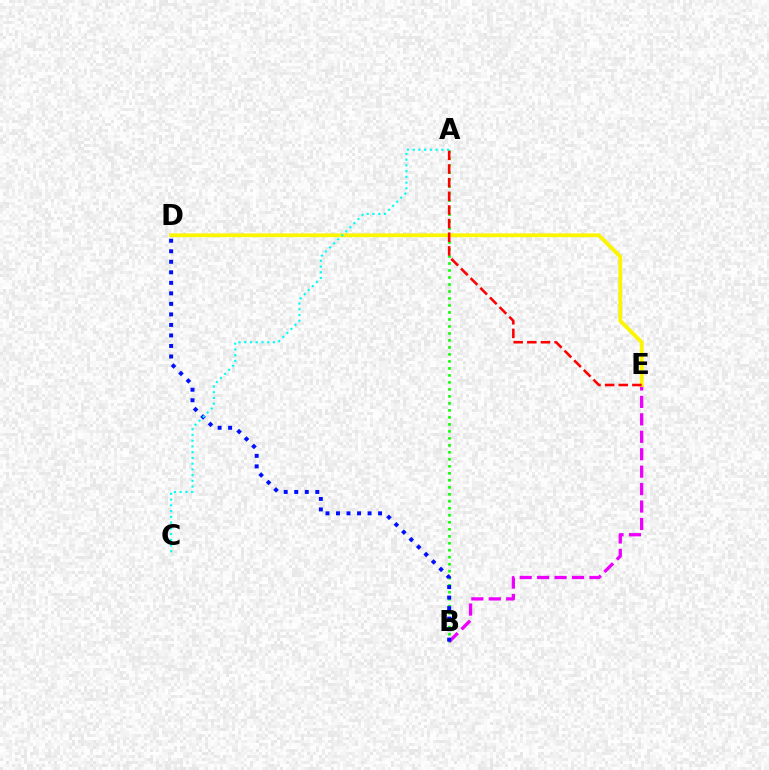{('A', 'B'): [{'color': '#08ff00', 'line_style': 'dotted', 'thickness': 1.9}], ('B', 'E'): [{'color': '#ee00ff', 'line_style': 'dashed', 'thickness': 2.37}], ('B', 'D'): [{'color': '#0010ff', 'line_style': 'dotted', 'thickness': 2.86}], ('D', 'E'): [{'color': '#fcf500', 'line_style': 'solid', 'thickness': 2.74}], ('A', 'E'): [{'color': '#ff0000', 'line_style': 'dashed', 'thickness': 1.85}], ('A', 'C'): [{'color': '#00fff6', 'line_style': 'dotted', 'thickness': 1.56}]}